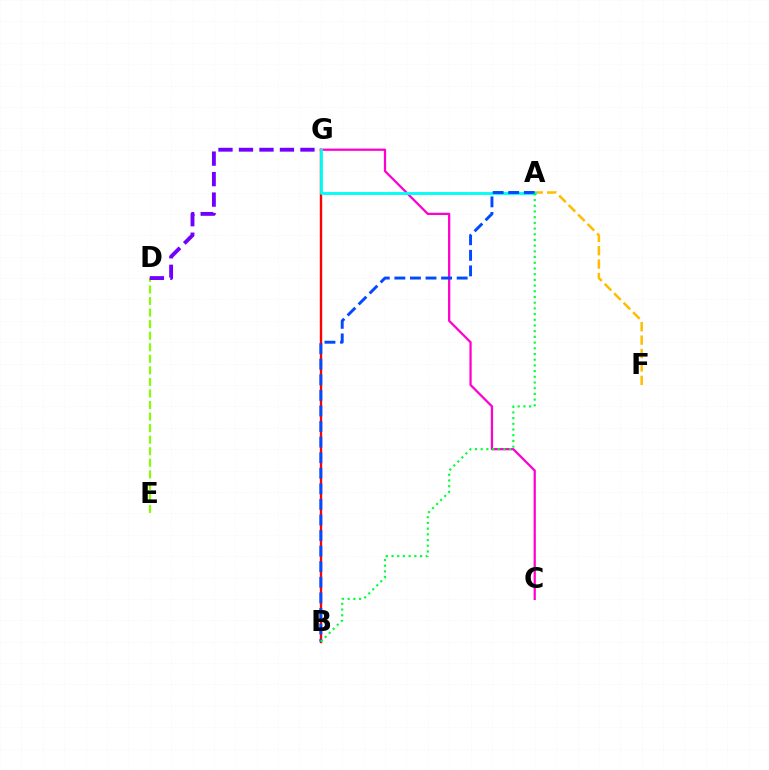{('A', 'F'): [{'color': '#ffbd00', 'line_style': 'dashed', 'thickness': 1.82}], ('B', 'G'): [{'color': '#ff0000', 'line_style': 'solid', 'thickness': 1.71}], ('D', 'E'): [{'color': '#84ff00', 'line_style': 'dashed', 'thickness': 1.57}], ('C', 'G'): [{'color': '#ff00cf', 'line_style': 'solid', 'thickness': 1.62}], ('A', 'G'): [{'color': '#00fff6', 'line_style': 'solid', 'thickness': 2.07}], ('A', 'B'): [{'color': '#004bff', 'line_style': 'dashed', 'thickness': 2.12}, {'color': '#00ff39', 'line_style': 'dotted', 'thickness': 1.55}], ('D', 'G'): [{'color': '#7200ff', 'line_style': 'dashed', 'thickness': 2.78}]}